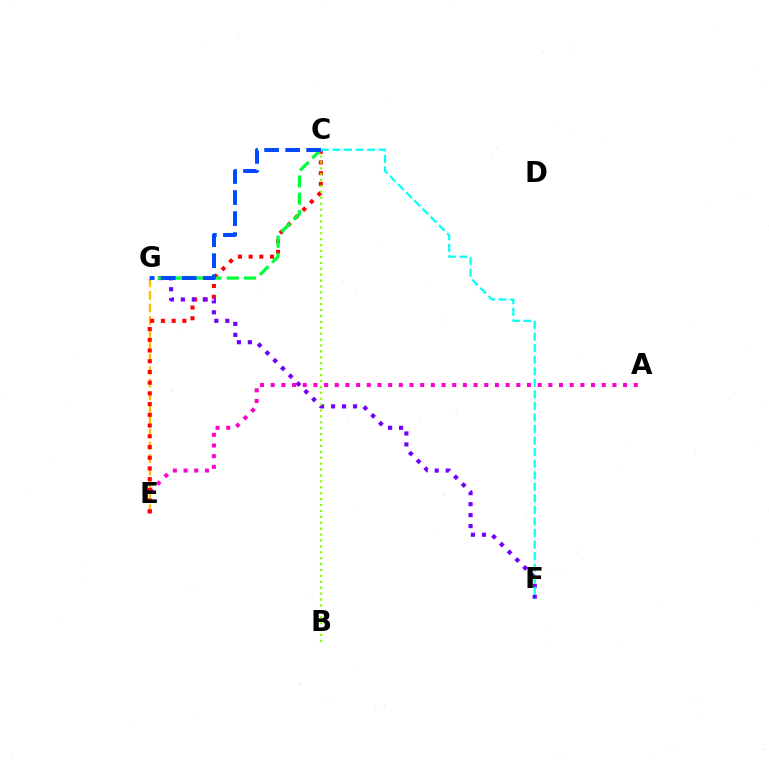{('A', 'E'): [{'color': '#ff00cf', 'line_style': 'dotted', 'thickness': 2.9}], ('E', 'G'): [{'color': '#ffbd00', 'line_style': 'dashed', 'thickness': 1.7}], ('C', 'E'): [{'color': '#ff0000', 'line_style': 'dotted', 'thickness': 2.91}], ('F', 'G'): [{'color': '#7200ff', 'line_style': 'dotted', 'thickness': 2.98}], ('B', 'C'): [{'color': '#84ff00', 'line_style': 'dotted', 'thickness': 1.6}], ('C', 'G'): [{'color': '#00ff39', 'line_style': 'dashed', 'thickness': 2.35}, {'color': '#004bff', 'line_style': 'dashed', 'thickness': 2.86}], ('C', 'F'): [{'color': '#00fff6', 'line_style': 'dashed', 'thickness': 1.57}]}